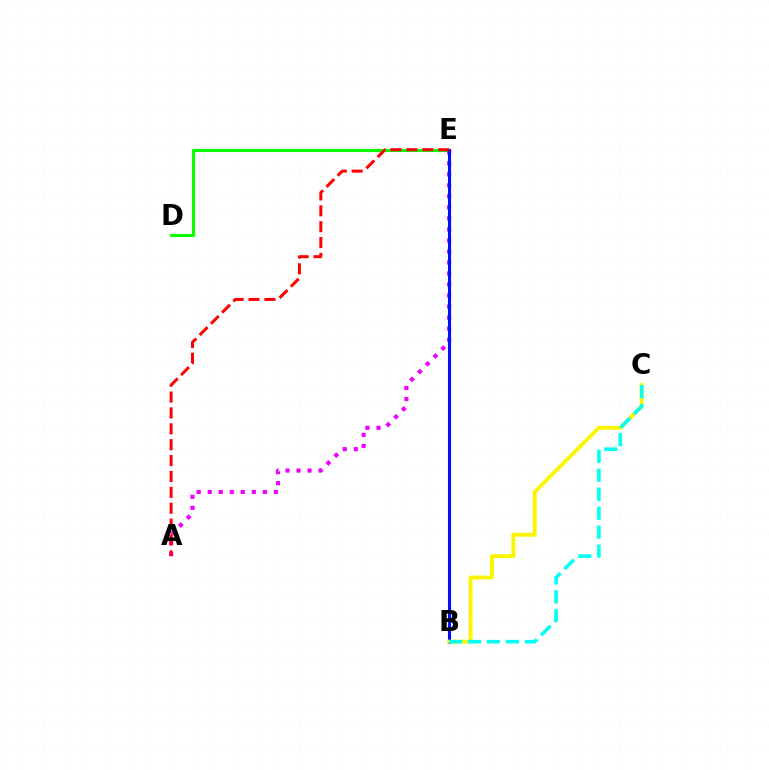{('D', 'E'): [{'color': '#08ff00', 'line_style': 'solid', 'thickness': 2.24}], ('A', 'E'): [{'color': '#ee00ff', 'line_style': 'dotted', 'thickness': 2.99}, {'color': '#ff0000', 'line_style': 'dashed', 'thickness': 2.16}], ('B', 'E'): [{'color': '#0010ff', 'line_style': 'solid', 'thickness': 2.22}], ('B', 'C'): [{'color': '#fcf500', 'line_style': 'solid', 'thickness': 2.8}, {'color': '#00fff6', 'line_style': 'dashed', 'thickness': 2.58}]}